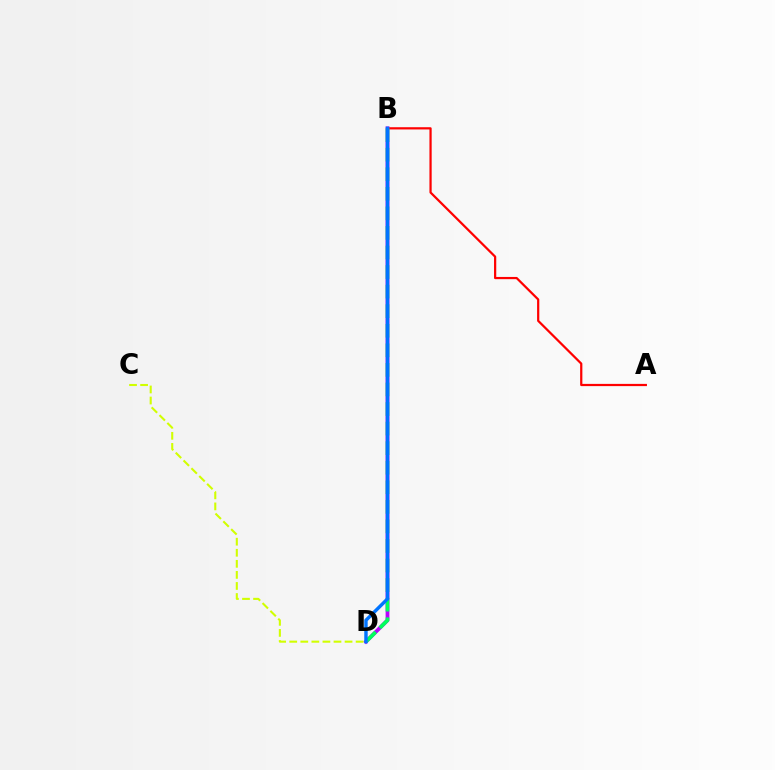{('A', 'B'): [{'color': '#ff0000', 'line_style': 'solid', 'thickness': 1.6}], ('B', 'D'): [{'color': '#b900ff', 'line_style': 'solid', 'thickness': 2.71}, {'color': '#00ff5c', 'line_style': 'dashed', 'thickness': 2.66}, {'color': '#0074ff', 'line_style': 'solid', 'thickness': 2.46}], ('C', 'D'): [{'color': '#d1ff00', 'line_style': 'dashed', 'thickness': 1.5}]}